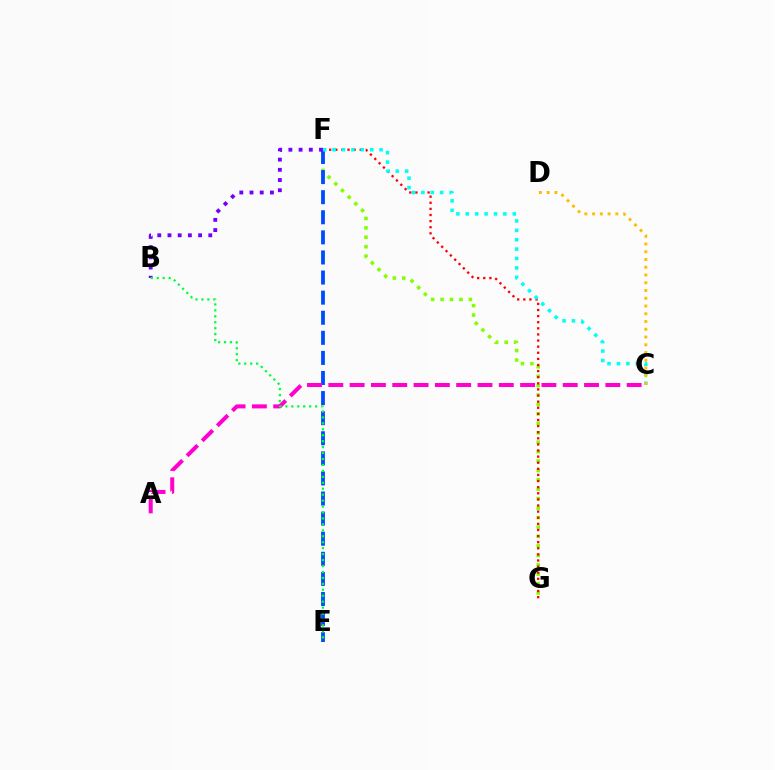{('F', 'G'): [{'color': '#84ff00', 'line_style': 'dotted', 'thickness': 2.56}, {'color': '#ff0000', 'line_style': 'dotted', 'thickness': 1.66}], ('E', 'F'): [{'color': '#004bff', 'line_style': 'dashed', 'thickness': 2.73}], ('A', 'C'): [{'color': '#ff00cf', 'line_style': 'dashed', 'thickness': 2.9}], ('C', 'F'): [{'color': '#00fff6', 'line_style': 'dotted', 'thickness': 2.55}], ('B', 'F'): [{'color': '#7200ff', 'line_style': 'dotted', 'thickness': 2.77}], ('C', 'D'): [{'color': '#ffbd00', 'line_style': 'dotted', 'thickness': 2.11}], ('B', 'E'): [{'color': '#00ff39', 'line_style': 'dotted', 'thickness': 1.61}]}